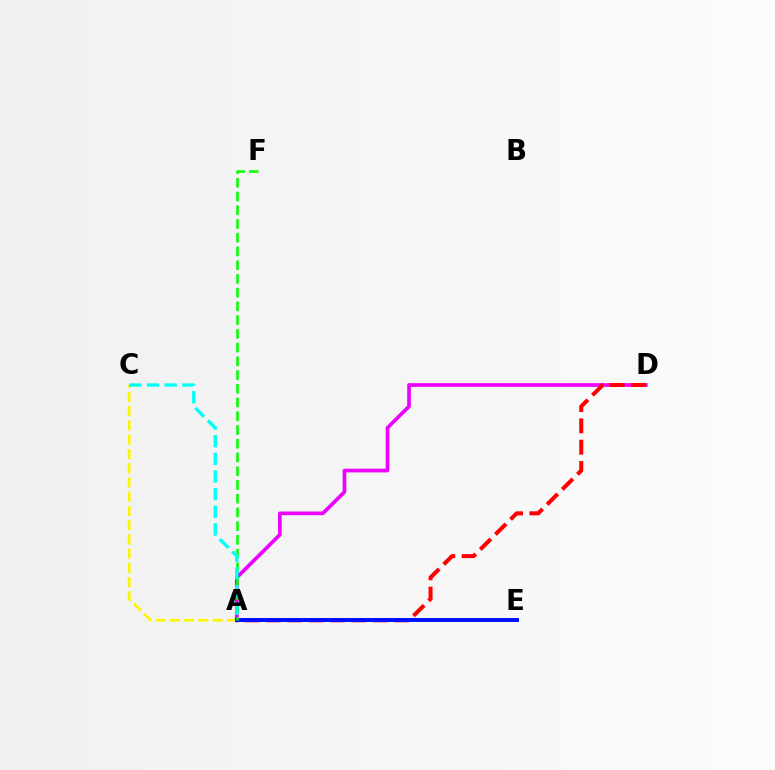{('A', 'D'): [{'color': '#ee00ff', 'line_style': 'solid', 'thickness': 2.65}, {'color': '#ff0000', 'line_style': 'dashed', 'thickness': 2.9}], ('A', 'C'): [{'color': '#fcf500', 'line_style': 'dashed', 'thickness': 1.94}, {'color': '#00fff6', 'line_style': 'dashed', 'thickness': 2.4}], ('A', 'E'): [{'color': '#0010ff', 'line_style': 'solid', 'thickness': 2.84}], ('A', 'F'): [{'color': '#08ff00', 'line_style': 'dashed', 'thickness': 1.87}]}